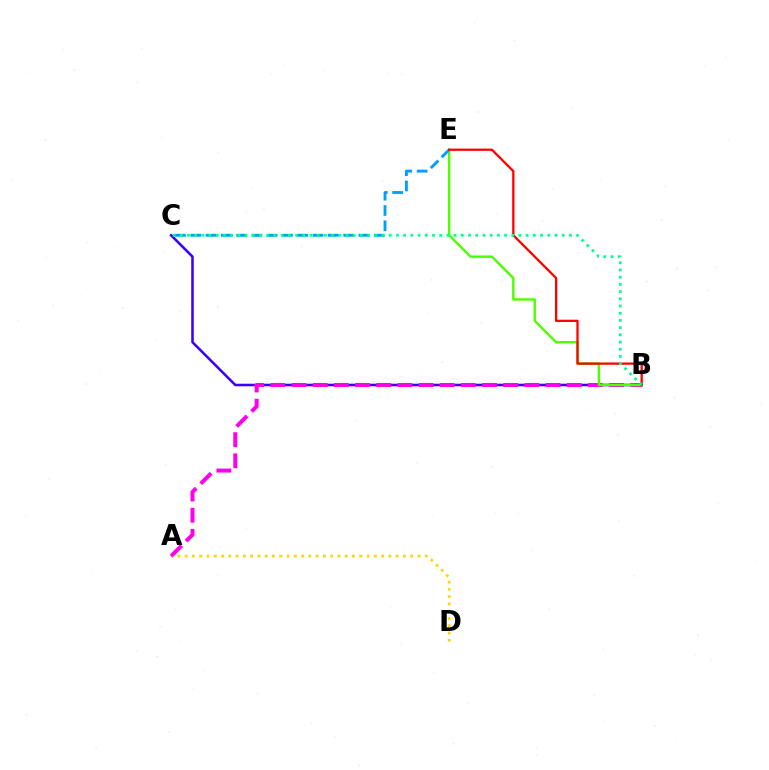{('A', 'D'): [{'color': '#ffd500', 'line_style': 'dotted', 'thickness': 1.98}], ('B', 'C'): [{'color': '#3700ff', 'line_style': 'solid', 'thickness': 1.84}, {'color': '#00ff86', 'line_style': 'dotted', 'thickness': 1.96}], ('A', 'B'): [{'color': '#ff00ed', 'line_style': 'dashed', 'thickness': 2.88}], ('B', 'E'): [{'color': '#4fff00', 'line_style': 'solid', 'thickness': 1.75}, {'color': '#ff0000', 'line_style': 'solid', 'thickness': 1.64}], ('C', 'E'): [{'color': '#009eff', 'line_style': 'dashed', 'thickness': 2.08}]}